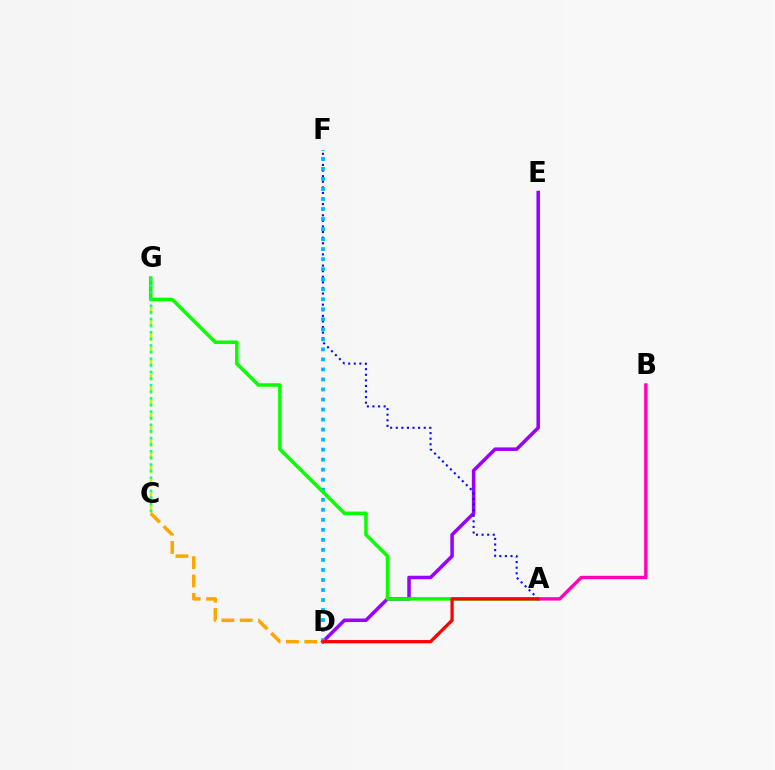{('D', 'E'): [{'color': '#9b00ff', 'line_style': 'solid', 'thickness': 2.54}], ('A', 'F'): [{'color': '#0010ff', 'line_style': 'dotted', 'thickness': 1.52}], ('C', 'G'): [{'color': '#b3ff00', 'line_style': 'dashed', 'thickness': 1.8}, {'color': '#00ff9d', 'line_style': 'dotted', 'thickness': 1.8}], ('D', 'F'): [{'color': '#00b5ff', 'line_style': 'dotted', 'thickness': 2.72}], ('A', 'B'): [{'color': '#ff00bd', 'line_style': 'solid', 'thickness': 2.44}], ('A', 'G'): [{'color': '#08ff00', 'line_style': 'solid', 'thickness': 2.53}], ('A', 'D'): [{'color': '#ff0000', 'line_style': 'solid', 'thickness': 2.34}], ('C', 'D'): [{'color': '#ffa500', 'line_style': 'dashed', 'thickness': 2.49}]}